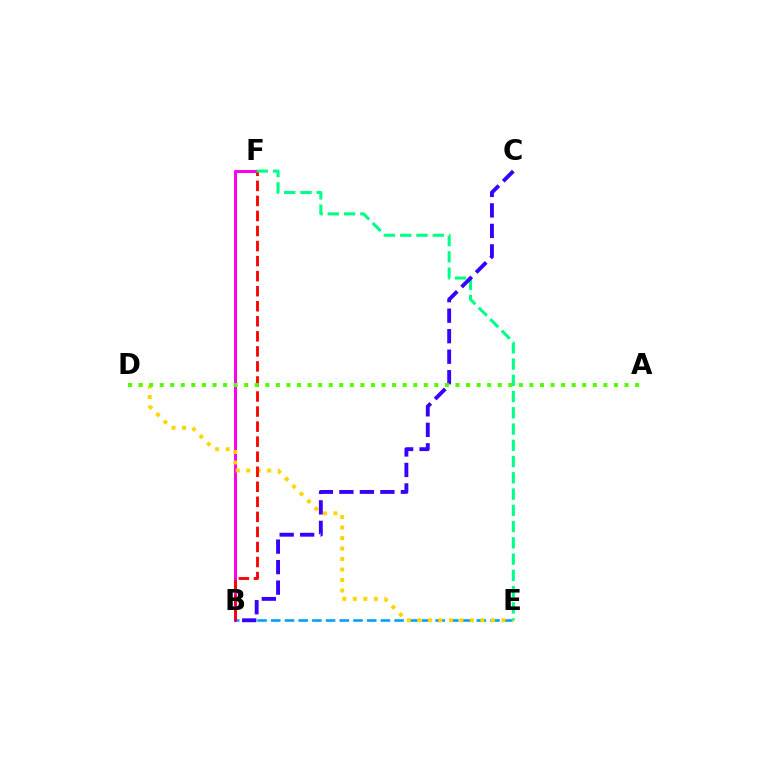{('B', 'E'): [{'color': '#009eff', 'line_style': 'dashed', 'thickness': 1.86}], ('B', 'F'): [{'color': '#ff00ed', 'line_style': 'solid', 'thickness': 2.18}, {'color': '#ff0000', 'line_style': 'dashed', 'thickness': 2.04}], ('D', 'E'): [{'color': '#ffd500', 'line_style': 'dotted', 'thickness': 2.85}], ('E', 'F'): [{'color': '#00ff86', 'line_style': 'dashed', 'thickness': 2.21}], ('B', 'C'): [{'color': '#3700ff', 'line_style': 'dashed', 'thickness': 2.78}], ('A', 'D'): [{'color': '#4fff00', 'line_style': 'dotted', 'thickness': 2.87}]}